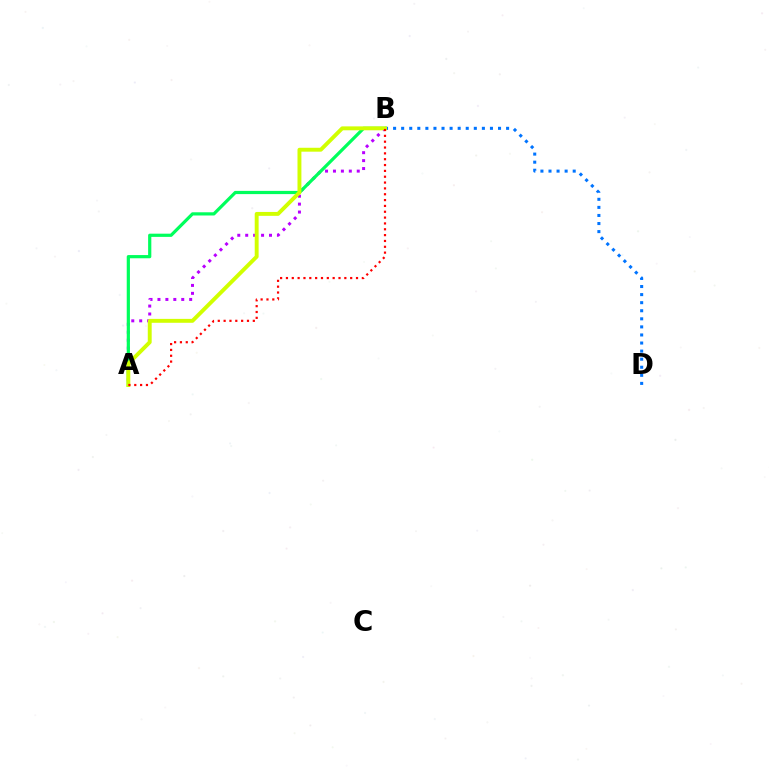{('A', 'B'): [{'color': '#b900ff', 'line_style': 'dotted', 'thickness': 2.15}, {'color': '#00ff5c', 'line_style': 'solid', 'thickness': 2.31}, {'color': '#d1ff00', 'line_style': 'solid', 'thickness': 2.81}, {'color': '#ff0000', 'line_style': 'dotted', 'thickness': 1.59}], ('B', 'D'): [{'color': '#0074ff', 'line_style': 'dotted', 'thickness': 2.19}]}